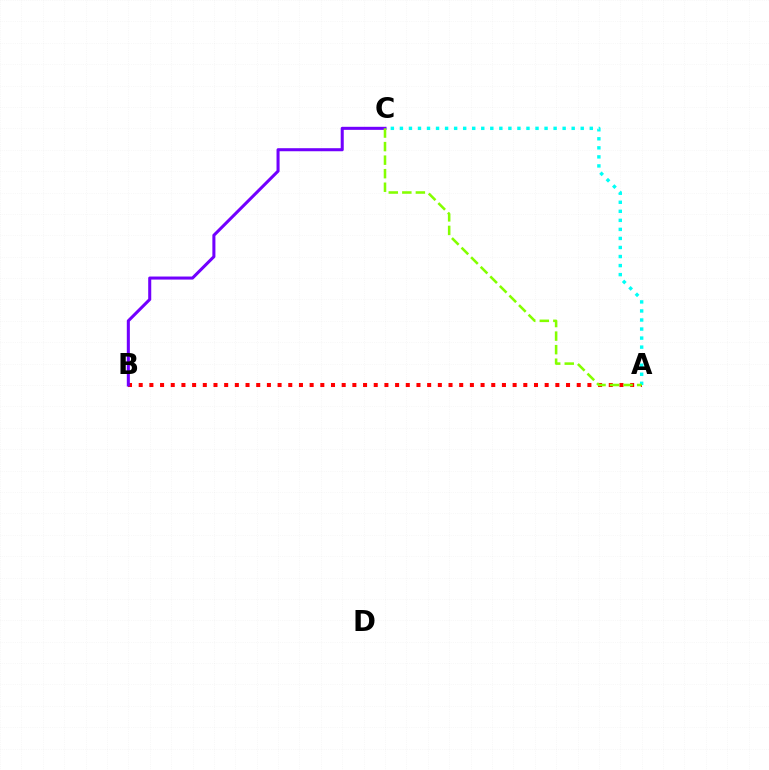{('A', 'B'): [{'color': '#ff0000', 'line_style': 'dotted', 'thickness': 2.9}], ('B', 'C'): [{'color': '#7200ff', 'line_style': 'solid', 'thickness': 2.19}], ('A', 'C'): [{'color': '#00fff6', 'line_style': 'dotted', 'thickness': 2.46}, {'color': '#84ff00', 'line_style': 'dashed', 'thickness': 1.84}]}